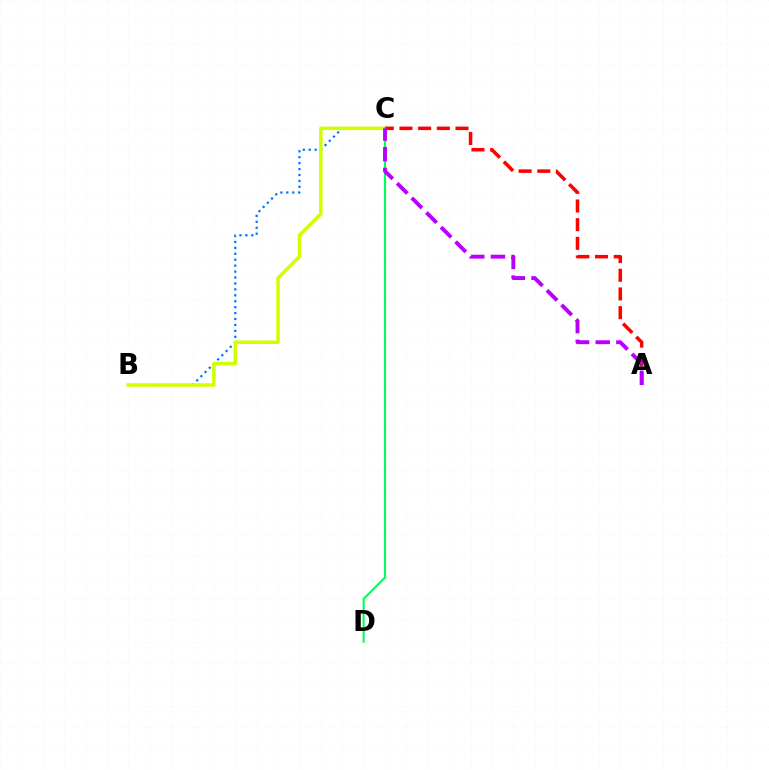{('B', 'C'): [{'color': '#0074ff', 'line_style': 'dotted', 'thickness': 1.61}, {'color': '#d1ff00', 'line_style': 'solid', 'thickness': 2.54}], ('A', 'C'): [{'color': '#ff0000', 'line_style': 'dashed', 'thickness': 2.54}, {'color': '#b900ff', 'line_style': 'dashed', 'thickness': 2.81}], ('C', 'D'): [{'color': '#00ff5c', 'line_style': 'solid', 'thickness': 1.52}]}